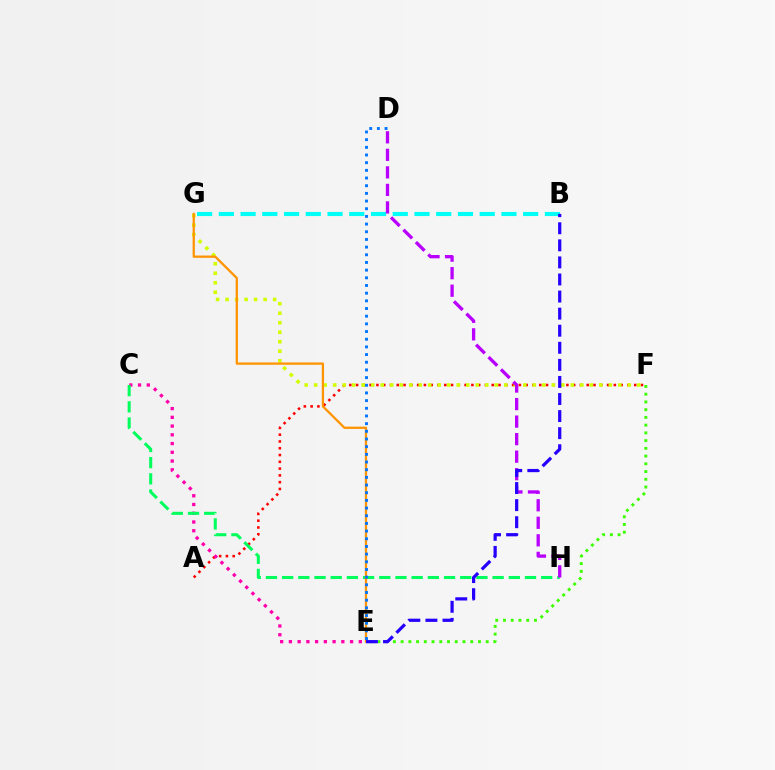{('A', 'F'): [{'color': '#ff0000', 'line_style': 'dotted', 'thickness': 1.84}], ('C', 'E'): [{'color': '#ff00ac', 'line_style': 'dotted', 'thickness': 2.37}], ('C', 'H'): [{'color': '#00ff5c', 'line_style': 'dashed', 'thickness': 2.2}], ('B', 'G'): [{'color': '#00fff6', 'line_style': 'dashed', 'thickness': 2.95}], ('F', 'G'): [{'color': '#d1ff00', 'line_style': 'dotted', 'thickness': 2.58}], ('E', 'F'): [{'color': '#3dff00', 'line_style': 'dotted', 'thickness': 2.1}], ('D', 'H'): [{'color': '#b900ff', 'line_style': 'dashed', 'thickness': 2.38}], ('E', 'G'): [{'color': '#ff9400', 'line_style': 'solid', 'thickness': 1.64}], ('B', 'E'): [{'color': '#2500ff', 'line_style': 'dashed', 'thickness': 2.32}], ('D', 'E'): [{'color': '#0074ff', 'line_style': 'dotted', 'thickness': 2.09}]}